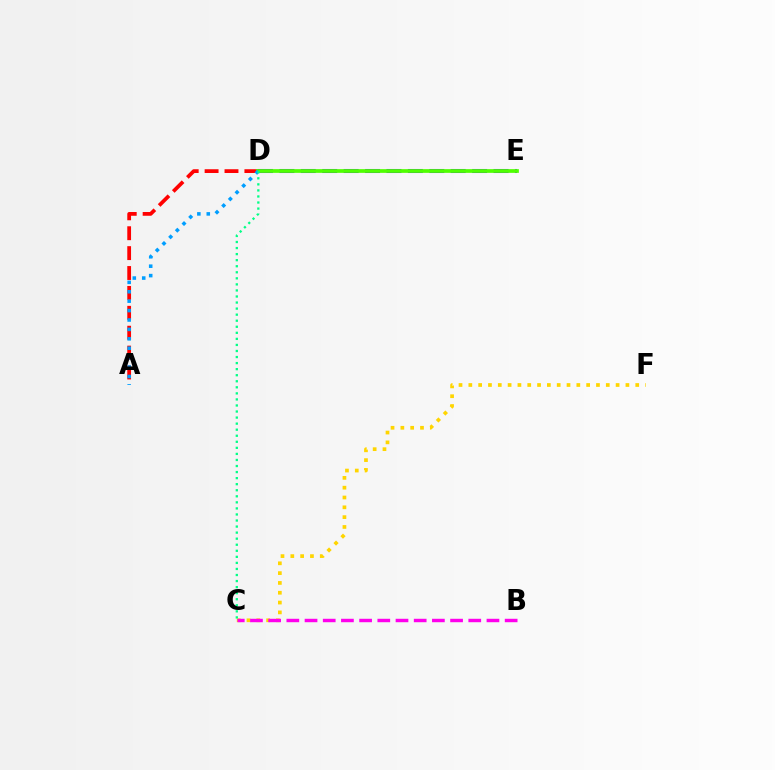{('A', 'D'): [{'color': '#ff0000', 'line_style': 'dashed', 'thickness': 2.7}, {'color': '#009eff', 'line_style': 'dotted', 'thickness': 2.56}], ('D', 'E'): [{'color': '#3700ff', 'line_style': 'dashed', 'thickness': 2.91}, {'color': '#4fff00', 'line_style': 'solid', 'thickness': 2.67}], ('C', 'F'): [{'color': '#ffd500', 'line_style': 'dotted', 'thickness': 2.67}], ('B', 'C'): [{'color': '#ff00ed', 'line_style': 'dashed', 'thickness': 2.47}], ('C', 'D'): [{'color': '#00ff86', 'line_style': 'dotted', 'thickness': 1.65}]}